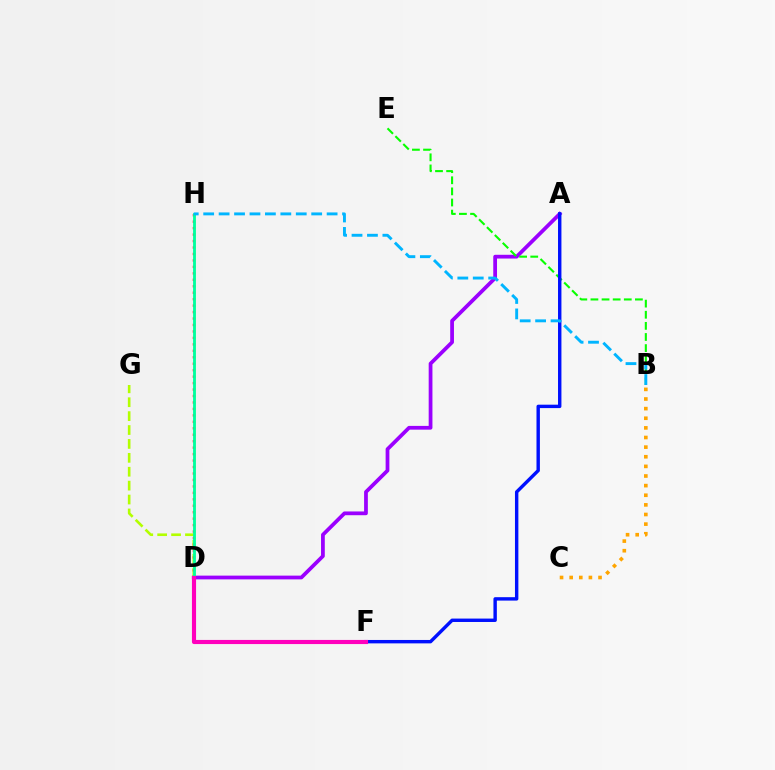{('A', 'D'): [{'color': '#9b00ff', 'line_style': 'solid', 'thickness': 2.7}], ('D', 'G'): [{'color': '#b3ff00', 'line_style': 'dashed', 'thickness': 1.89}], ('B', 'E'): [{'color': '#08ff00', 'line_style': 'dashed', 'thickness': 1.51}], ('D', 'H'): [{'color': '#ff0000', 'line_style': 'dotted', 'thickness': 1.75}, {'color': '#00ff9d', 'line_style': 'solid', 'thickness': 2.03}], ('A', 'F'): [{'color': '#0010ff', 'line_style': 'solid', 'thickness': 2.45}], ('D', 'F'): [{'color': '#ff00bd', 'line_style': 'solid', 'thickness': 2.97}], ('B', 'C'): [{'color': '#ffa500', 'line_style': 'dotted', 'thickness': 2.61}], ('B', 'H'): [{'color': '#00b5ff', 'line_style': 'dashed', 'thickness': 2.1}]}